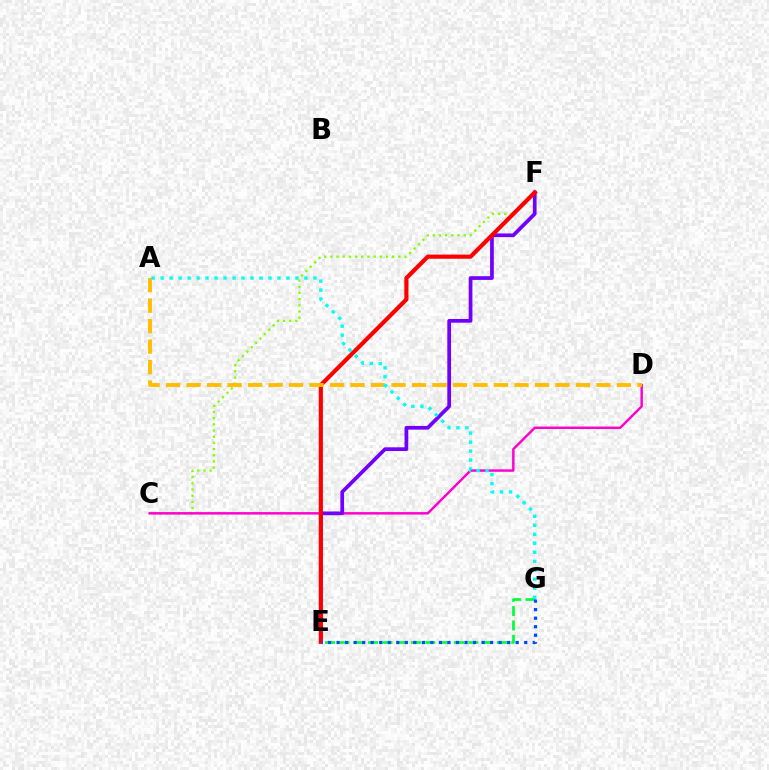{('C', 'F'): [{'color': '#84ff00', 'line_style': 'dotted', 'thickness': 1.68}], ('C', 'D'): [{'color': '#ff00cf', 'line_style': 'solid', 'thickness': 1.77}], ('E', 'F'): [{'color': '#7200ff', 'line_style': 'solid', 'thickness': 2.68}, {'color': '#ff0000', 'line_style': 'solid', 'thickness': 2.99}], ('E', 'G'): [{'color': '#00ff39', 'line_style': 'dashed', 'thickness': 1.94}, {'color': '#004bff', 'line_style': 'dotted', 'thickness': 2.32}], ('A', 'D'): [{'color': '#ffbd00', 'line_style': 'dashed', 'thickness': 2.78}], ('A', 'G'): [{'color': '#00fff6', 'line_style': 'dotted', 'thickness': 2.44}]}